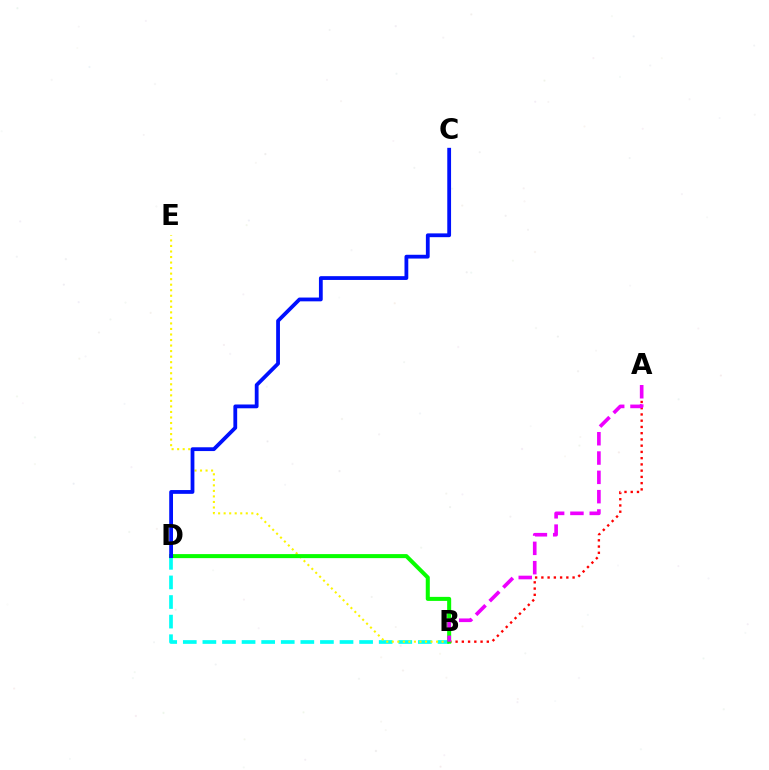{('B', 'D'): [{'color': '#00fff6', 'line_style': 'dashed', 'thickness': 2.66}, {'color': '#08ff00', 'line_style': 'solid', 'thickness': 2.9}], ('A', 'B'): [{'color': '#ff0000', 'line_style': 'dotted', 'thickness': 1.7}, {'color': '#ee00ff', 'line_style': 'dashed', 'thickness': 2.62}], ('B', 'E'): [{'color': '#fcf500', 'line_style': 'dotted', 'thickness': 1.5}], ('C', 'D'): [{'color': '#0010ff', 'line_style': 'solid', 'thickness': 2.73}]}